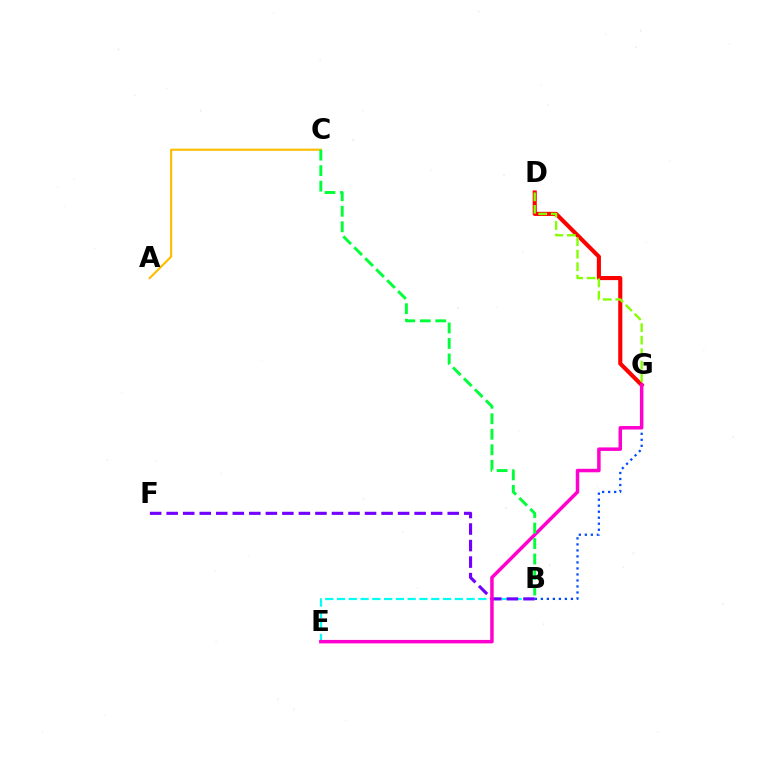{('D', 'G'): [{'color': '#ff0000', 'line_style': 'solid', 'thickness': 2.95}, {'color': '#84ff00', 'line_style': 'dashed', 'thickness': 1.7}], ('A', 'C'): [{'color': '#ffbd00', 'line_style': 'solid', 'thickness': 1.53}], ('B', 'G'): [{'color': '#004bff', 'line_style': 'dotted', 'thickness': 1.63}], ('B', 'E'): [{'color': '#00fff6', 'line_style': 'dashed', 'thickness': 1.6}], ('B', 'F'): [{'color': '#7200ff', 'line_style': 'dashed', 'thickness': 2.25}], ('E', 'G'): [{'color': '#ff00cf', 'line_style': 'solid', 'thickness': 2.51}], ('B', 'C'): [{'color': '#00ff39', 'line_style': 'dashed', 'thickness': 2.11}]}